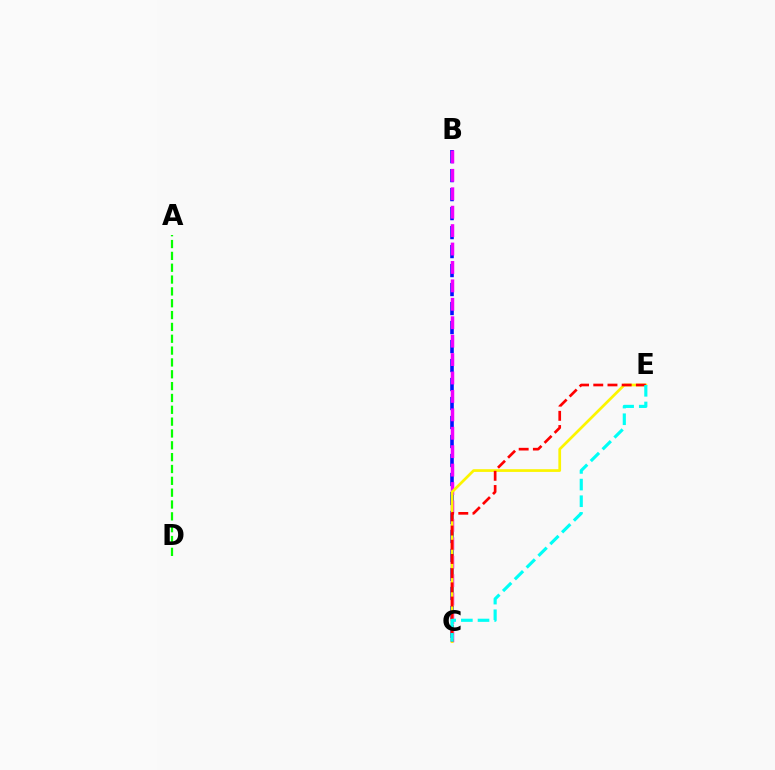{('B', 'C'): [{'color': '#0010ff', 'line_style': 'dashed', 'thickness': 2.58}, {'color': '#ee00ff', 'line_style': 'dashed', 'thickness': 2.5}], ('A', 'D'): [{'color': '#08ff00', 'line_style': 'dashed', 'thickness': 1.61}], ('C', 'E'): [{'color': '#fcf500', 'line_style': 'solid', 'thickness': 1.96}, {'color': '#ff0000', 'line_style': 'dashed', 'thickness': 1.93}, {'color': '#00fff6', 'line_style': 'dashed', 'thickness': 2.26}]}